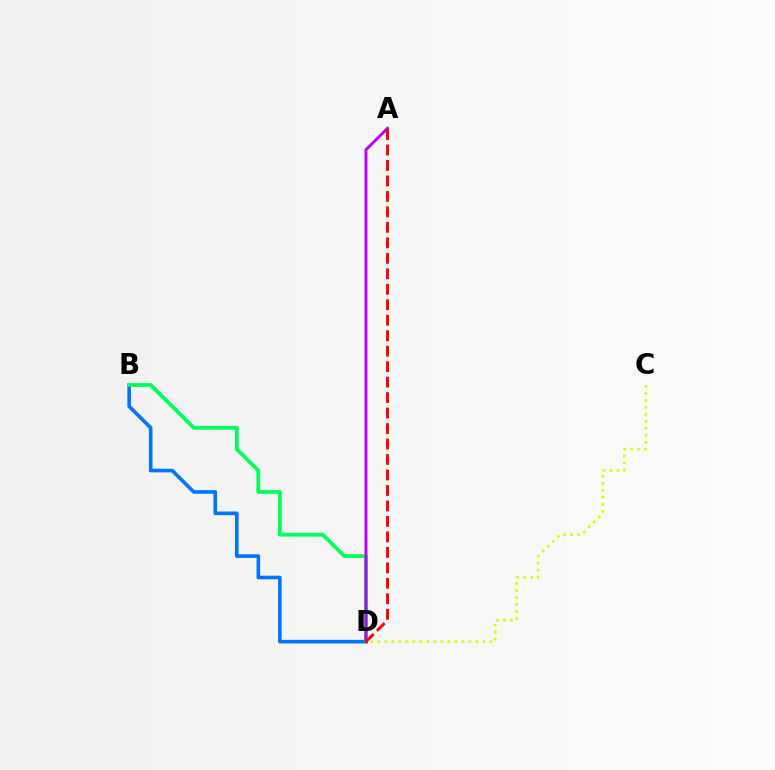{('C', 'D'): [{'color': '#d1ff00', 'line_style': 'dotted', 'thickness': 1.9}], ('B', 'D'): [{'color': '#0074ff', 'line_style': 'solid', 'thickness': 2.6}, {'color': '#00ff5c', 'line_style': 'solid', 'thickness': 2.75}], ('A', 'D'): [{'color': '#b900ff', 'line_style': 'solid', 'thickness': 2.12}, {'color': '#ff0000', 'line_style': 'dashed', 'thickness': 2.1}]}